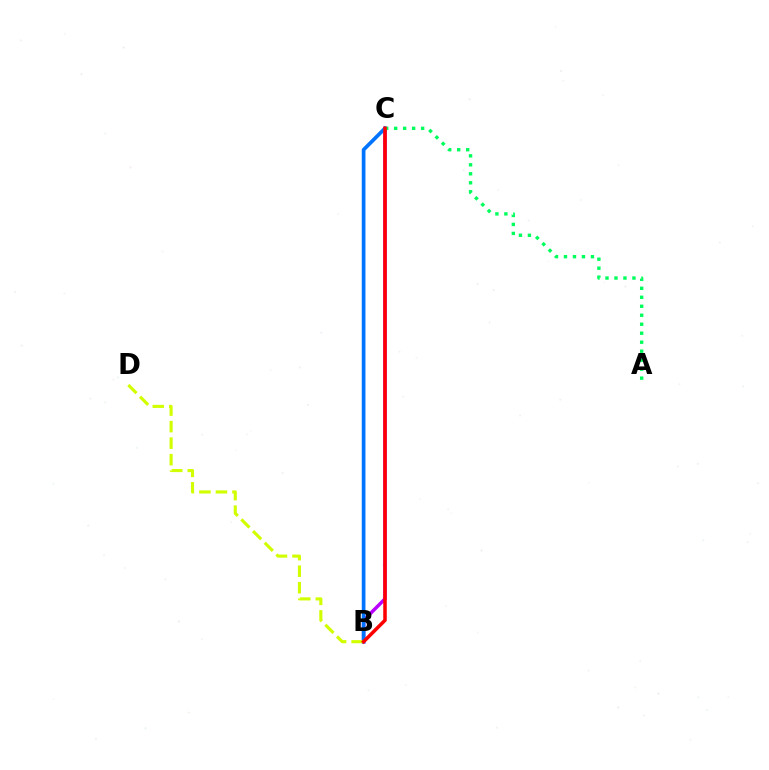{('B', 'C'): [{'color': '#b900ff', 'line_style': 'solid', 'thickness': 2.49}, {'color': '#0074ff', 'line_style': 'solid', 'thickness': 2.66}, {'color': '#ff0000', 'line_style': 'solid', 'thickness': 2.54}], ('A', 'C'): [{'color': '#00ff5c', 'line_style': 'dotted', 'thickness': 2.44}], ('B', 'D'): [{'color': '#d1ff00', 'line_style': 'dashed', 'thickness': 2.24}]}